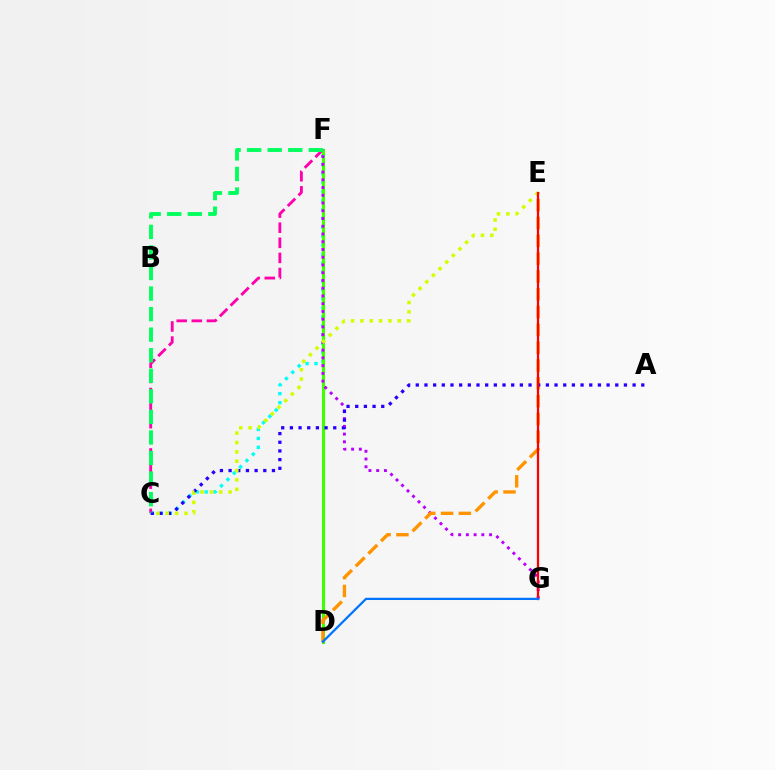{('C', 'F'): [{'color': '#ff00ac', 'line_style': 'dashed', 'thickness': 2.05}, {'color': '#00fff6', 'line_style': 'dotted', 'thickness': 2.43}, {'color': '#00ff5c', 'line_style': 'dashed', 'thickness': 2.79}], ('D', 'F'): [{'color': '#3dff00', 'line_style': 'solid', 'thickness': 2.21}], ('F', 'G'): [{'color': '#b900ff', 'line_style': 'dotted', 'thickness': 2.1}], ('D', 'E'): [{'color': '#ff9400', 'line_style': 'dashed', 'thickness': 2.42}], ('A', 'C'): [{'color': '#2500ff', 'line_style': 'dotted', 'thickness': 2.36}], ('C', 'E'): [{'color': '#d1ff00', 'line_style': 'dotted', 'thickness': 2.54}], ('E', 'G'): [{'color': '#ff0000', 'line_style': 'solid', 'thickness': 1.61}], ('D', 'G'): [{'color': '#0074ff', 'line_style': 'solid', 'thickness': 1.61}]}